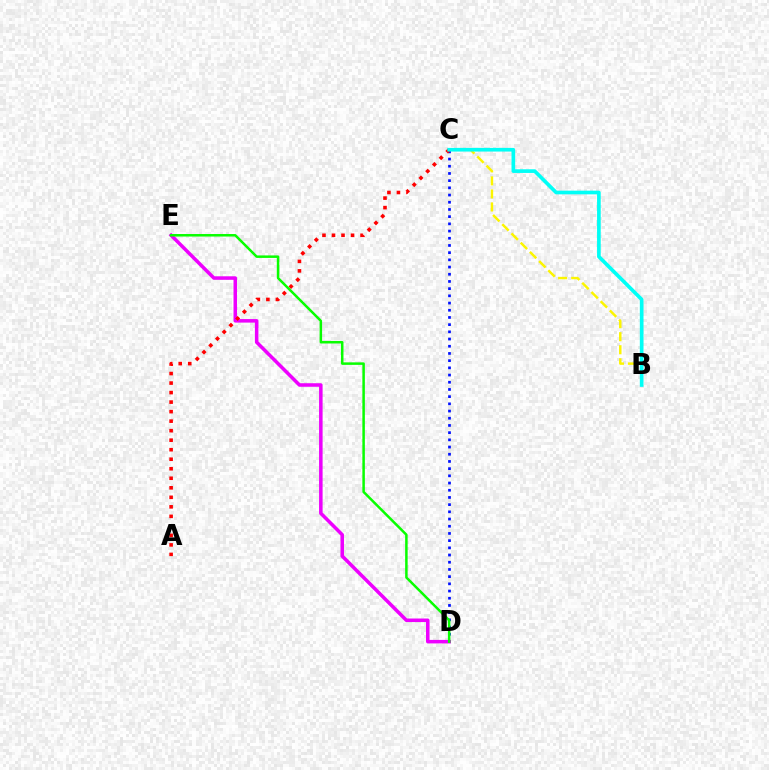{('C', 'D'): [{'color': '#0010ff', 'line_style': 'dotted', 'thickness': 1.96}], ('D', 'E'): [{'color': '#ee00ff', 'line_style': 'solid', 'thickness': 2.54}, {'color': '#08ff00', 'line_style': 'solid', 'thickness': 1.8}], ('B', 'C'): [{'color': '#fcf500', 'line_style': 'dashed', 'thickness': 1.77}, {'color': '#00fff6', 'line_style': 'solid', 'thickness': 2.64}], ('A', 'C'): [{'color': '#ff0000', 'line_style': 'dotted', 'thickness': 2.59}]}